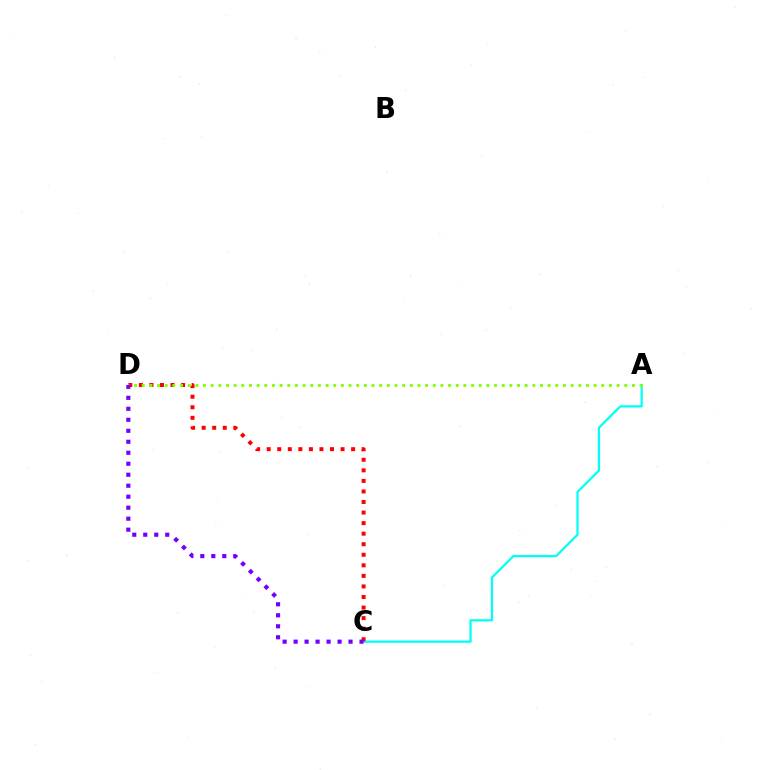{('A', 'C'): [{'color': '#00fff6', 'line_style': 'solid', 'thickness': 1.61}], ('C', 'D'): [{'color': '#ff0000', 'line_style': 'dotted', 'thickness': 2.87}, {'color': '#7200ff', 'line_style': 'dotted', 'thickness': 2.98}], ('A', 'D'): [{'color': '#84ff00', 'line_style': 'dotted', 'thickness': 2.08}]}